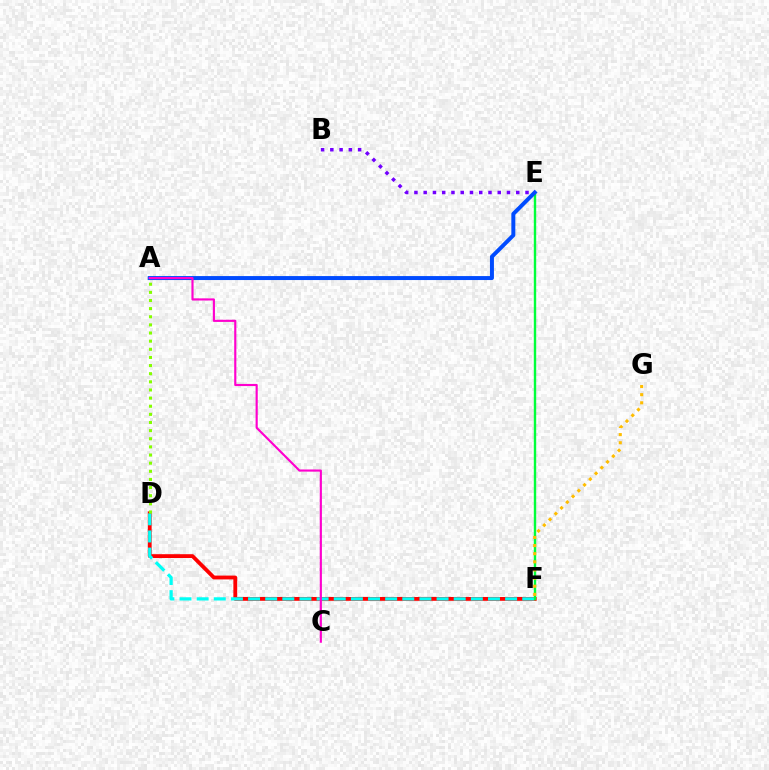{('D', 'F'): [{'color': '#ff0000', 'line_style': 'solid', 'thickness': 2.76}, {'color': '#00fff6', 'line_style': 'dashed', 'thickness': 2.33}], ('E', 'F'): [{'color': '#00ff39', 'line_style': 'solid', 'thickness': 1.73}], ('A', 'E'): [{'color': '#004bff', 'line_style': 'solid', 'thickness': 2.86}], ('F', 'G'): [{'color': '#ffbd00', 'line_style': 'dotted', 'thickness': 2.21}], ('A', 'C'): [{'color': '#ff00cf', 'line_style': 'solid', 'thickness': 1.55}], ('B', 'E'): [{'color': '#7200ff', 'line_style': 'dotted', 'thickness': 2.51}], ('A', 'D'): [{'color': '#84ff00', 'line_style': 'dotted', 'thickness': 2.21}]}